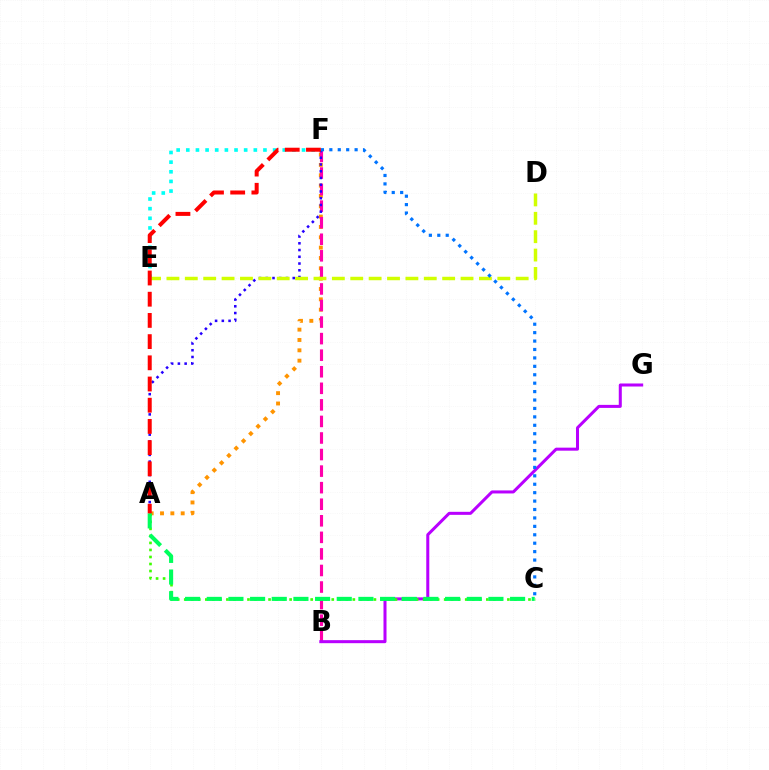{('A', 'F'): [{'color': '#ff9400', 'line_style': 'dotted', 'thickness': 2.81}, {'color': '#2500ff', 'line_style': 'dotted', 'thickness': 1.83}, {'color': '#ff0000', 'line_style': 'dashed', 'thickness': 2.88}], ('B', 'F'): [{'color': '#ff00ac', 'line_style': 'dashed', 'thickness': 2.25}], ('B', 'G'): [{'color': '#b900ff', 'line_style': 'solid', 'thickness': 2.18}], ('A', 'C'): [{'color': '#3dff00', 'line_style': 'dotted', 'thickness': 1.91}, {'color': '#00ff5c', 'line_style': 'dashed', 'thickness': 2.94}], ('E', 'F'): [{'color': '#00fff6', 'line_style': 'dotted', 'thickness': 2.62}], ('D', 'E'): [{'color': '#d1ff00', 'line_style': 'dashed', 'thickness': 2.5}], ('C', 'F'): [{'color': '#0074ff', 'line_style': 'dotted', 'thickness': 2.29}]}